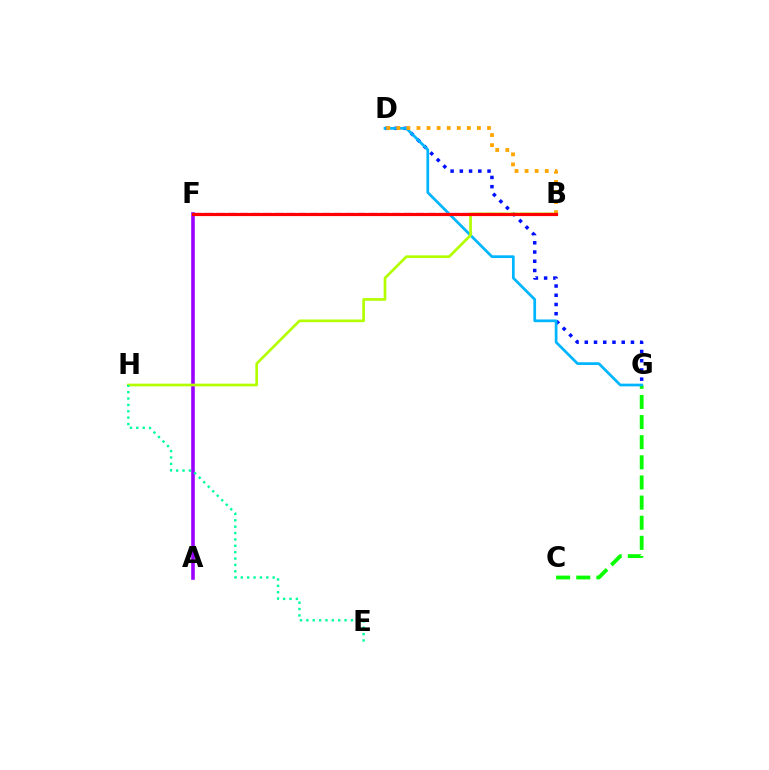{('C', 'G'): [{'color': '#08ff00', 'line_style': 'dashed', 'thickness': 2.73}], ('D', 'G'): [{'color': '#0010ff', 'line_style': 'dotted', 'thickness': 2.51}, {'color': '#00b5ff', 'line_style': 'solid', 'thickness': 1.96}], ('B', 'F'): [{'color': '#ff00bd', 'line_style': 'dashed', 'thickness': 1.59}, {'color': '#ff0000', 'line_style': 'solid', 'thickness': 2.28}], ('A', 'F'): [{'color': '#9b00ff', 'line_style': 'solid', 'thickness': 2.59}], ('B', 'H'): [{'color': '#b3ff00', 'line_style': 'solid', 'thickness': 1.93}], ('B', 'D'): [{'color': '#ffa500', 'line_style': 'dotted', 'thickness': 2.74}], ('E', 'H'): [{'color': '#00ff9d', 'line_style': 'dotted', 'thickness': 1.73}]}